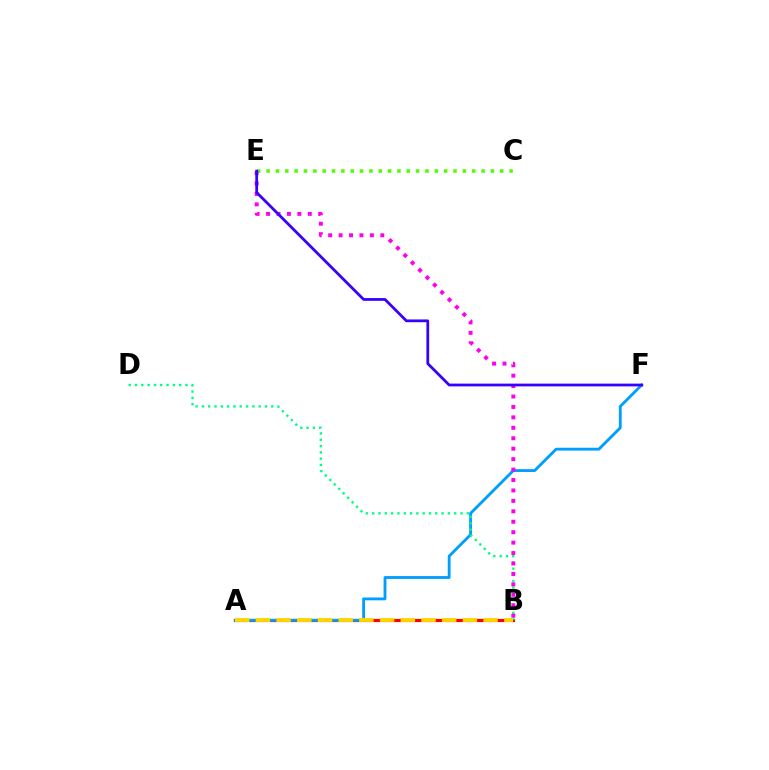{('A', 'B'): [{'color': '#ff0000', 'line_style': 'solid', 'thickness': 2.26}, {'color': '#ffd500', 'line_style': 'dashed', 'thickness': 2.81}], ('A', 'F'): [{'color': '#009eff', 'line_style': 'solid', 'thickness': 2.04}], ('C', 'E'): [{'color': '#4fff00', 'line_style': 'dotted', 'thickness': 2.54}], ('B', 'D'): [{'color': '#00ff86', 'line_style': 'dotted', 'thickness': 1.71}], ('B', 'E'): [{'color': '#ff00ed', 'line_style': 'dotted', 'thickness': 2.84}], ('E', 'F'): [{'color': '#3700ff', 'line_style': 'solid', 'thickness': 1.99}]}